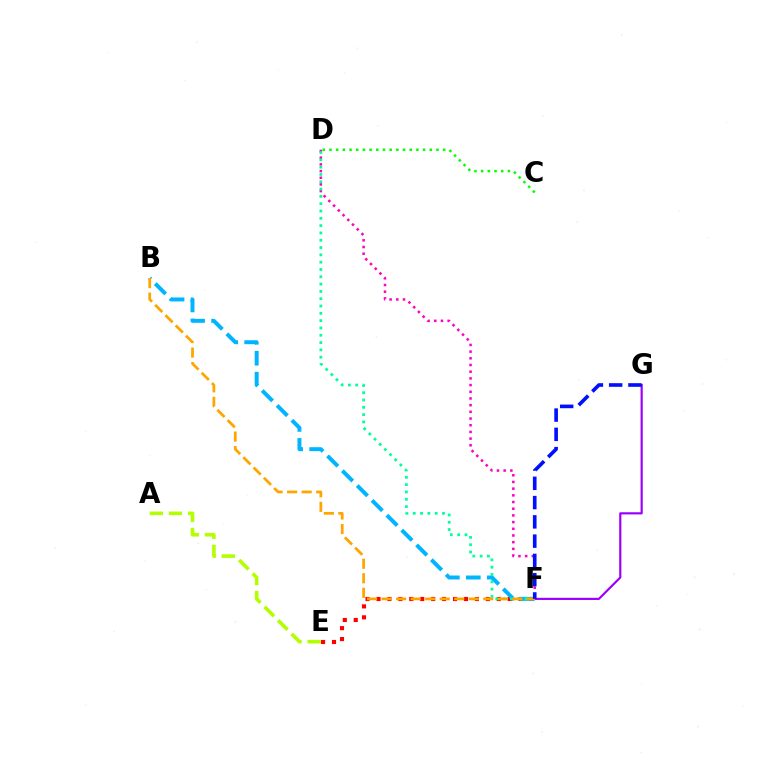{('A', 'E'): [{'color': '#b3ff00', 'line_style': 'dashed', 'thickness': 2.6}], ('E', 'F'): [{'color': '#ff0000', 'line_style': 'dotted', 'thickness': 2.97}], ('B', 'F'): [{'color': '#00b5ff', 'line_style': 'dashed', 'thickness': 2.85}, {'color': '#ffa500', 'line_style': 'dashed', 'thickness': 1.97}], ('D', 'F'): [{'color': '#ff00bd', 'line_style': 'dotted', 'thickness': 1.82}, {'color': '#00ff9d', 'line_style': 'dotted', 'thickness': 1.99}], ('F', 'G'): [{'color': '#9b00ff', 'line_style': 'solid', 'thickness': 1.56}, {'color': '#0010ff', 'line_style': 'dashed', 'thickness': 2.62}], ('C', 'D'): [{'color': '#08ff00', 'line_style': 'dotted', 'thickness': 1.82}]}